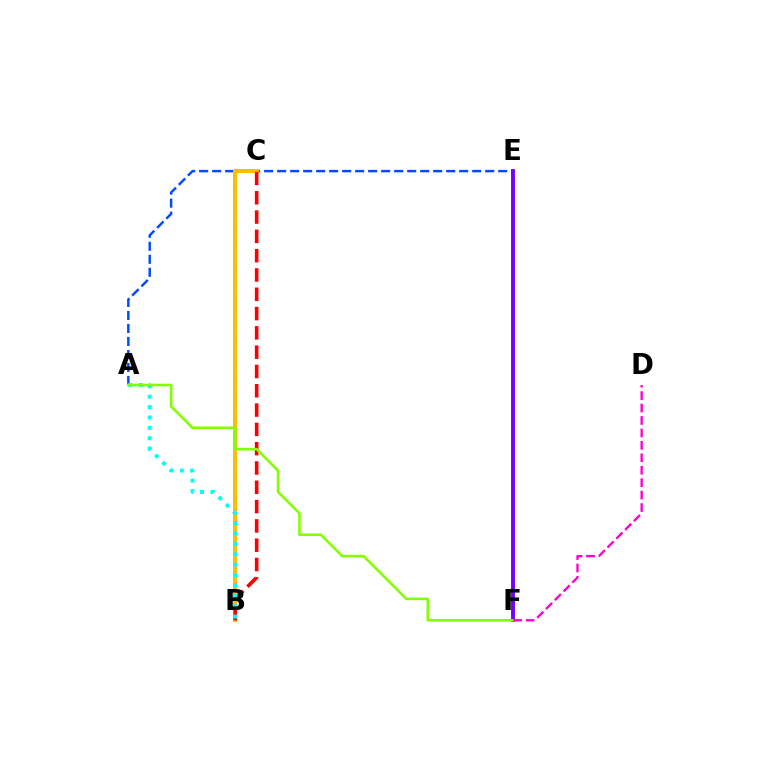{('A', 'E'): [{'color': '#004bff', 'line_style': 'dashed', 'thickness': 1.77}], ('B', 'C'): [{'color': '#ffbd00', 'line_style': 'solid', 'thickness': 2.89}, {'color': '#ff0000', 'line_style': 'dashed', 'thickness': 2.62}], ('E', 'F'): [{'color': '#00ff39', 'line_style': 'dashed', 'thickness': 1.52}, {'color': '#7200ff', 'line_style': 'solid', 'thickness': 2.79}], ('A', 'B'): [{'color': '#00fff6', 'line_style': 'dotted', 'thickness': 2.82}], ('A', 'F'): [{'color': '#84ff00', 'line_style': 'solid', 'thickness': 1.88}], ('D', 'F'): [{'color': '#ff00cf', 'line_style': 'dashed', 'thickness': 1.69}]}